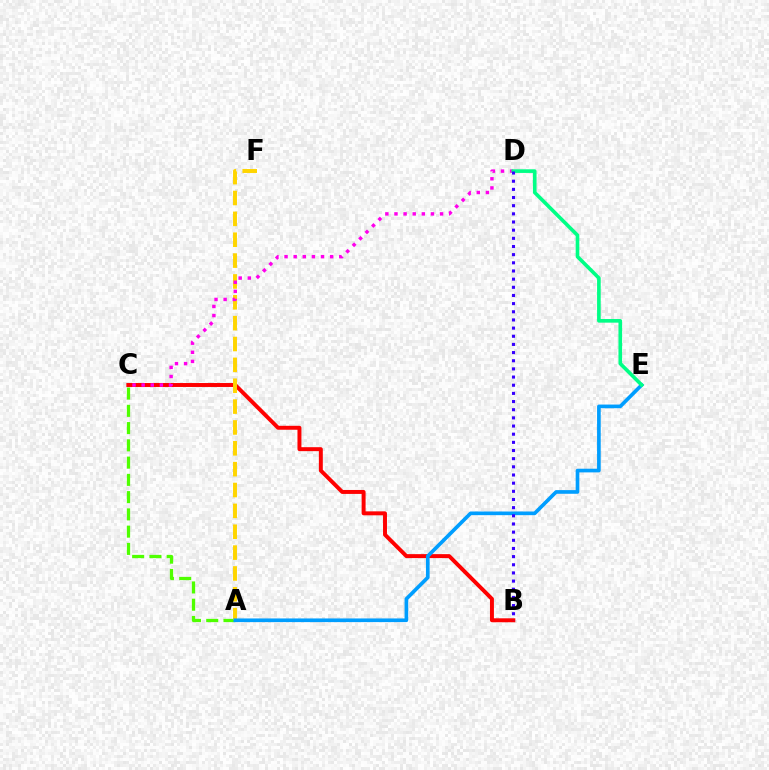{('A', 'C'): [{'color': '#4fff00', 'line_style': 'dashed', 'thickness': 2.34}], ('B', 'C'): [{'color': '#ff0000', 'line_style': 'solid', 'thickness': 2.84}], ('A', 'F'): [{'color': '#ffd500', 'line_style': 'dashed', 'thickness': 2.83}], ('A', 'E'): [{'color': '#009eff', 'line_style': 'solid', 'thickness': 2.64}], ('C', 'D'): [{'color': '#ff00ed', 'line_style': 'dotted', 'thickness': 2.48}], ('D', 'E'): [{'color': '#00ff86', 'line_style': 'solid', 'thickness': 2.62}], ('B', 'D'): [{'color': '#3700ff', 'line_style': 'dotted', 'thickness': 2.22}]}